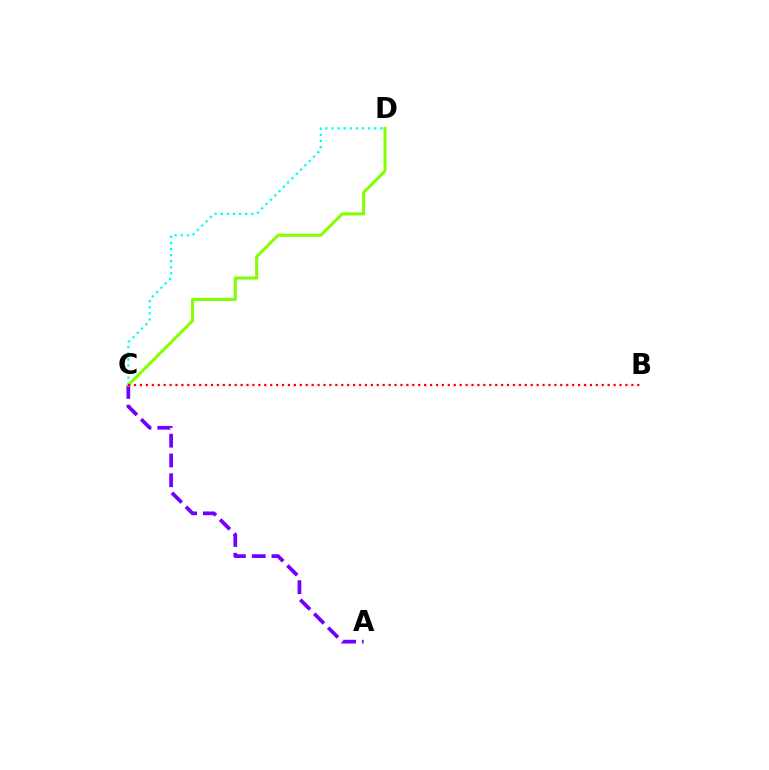{('A', 'C'): [{'color': '#7200ff', 'line_style': 'dashed', 'thickness': 2.69}], ('C', 'D'): [{'color': '#00fff6', 'line_style': 'dotted', 'thickness': 1.66}, {'color': '#84ff00', 'line_style': 'solid', 'thickness': 2.2}], ('B', 'C'): [{'color': '#ff0000', 'line_style': 'dotted', 'thickness': 1.61}]}